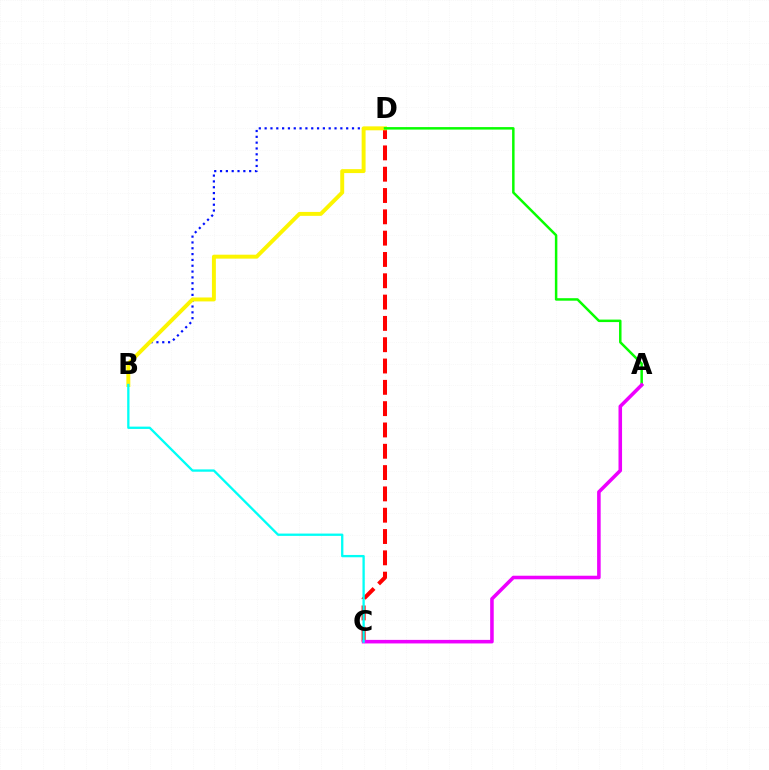{('B', 'D'): [{'color': '#0010ff', 'line_style': 'dotted', 'thickness': 1.58}, {'color': '#fcf500', 'line_style': 'solid', 'thickness': 2.83}], ('C', 'D'): [{'color': '#ff0000', 'line_style': 'dashed', 'thickness': 2.9}], ('A', 'D'): [{'color': '#08ff00', 'line_style': 'solid', 'thickness': 1.79}], ('A', 'C'): [{'color': '#ee00ff', 'line_style': 'solid', 'thickness': 2.56}], ('B', 'C'): [{'color': '#00fff6', 'line_style': 'solid', 'thickness': 1.67}]}